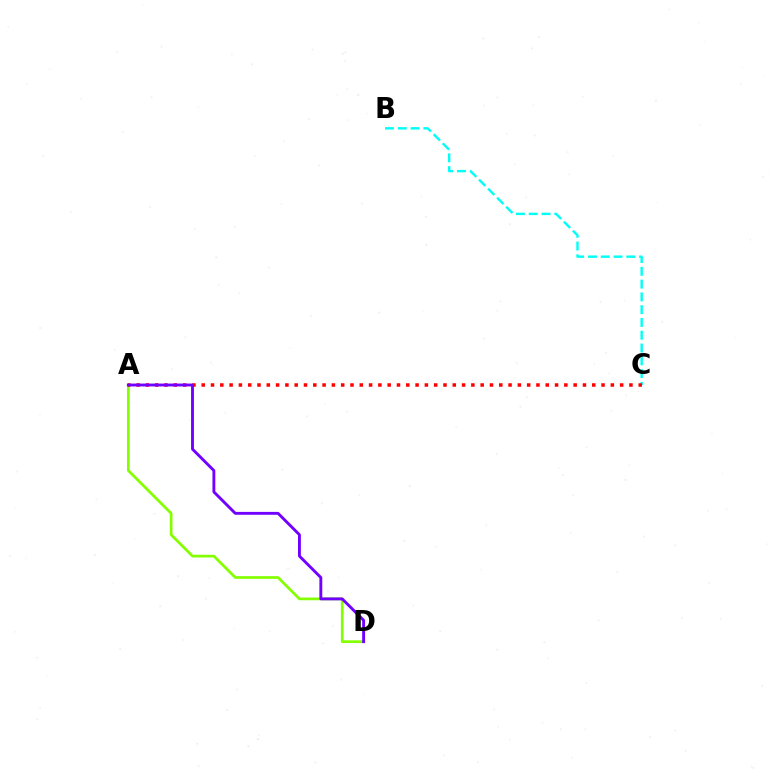{('B', 'C'): [{'color': '#00fff6', 'line_style': 'dashed', 'thickness': 1.74}], ('A', 'D'): [{'color': '#84ff00', 'line_style': 'solid', 'thickness': 1.95}, {'color': '#7200ff', 'line_style': 'solid', 'thickness': 2.07}], ('A', 'C'): [{'color': '#ff0000', 'line_style': 'dotted', 'thickness': 2.53}]}